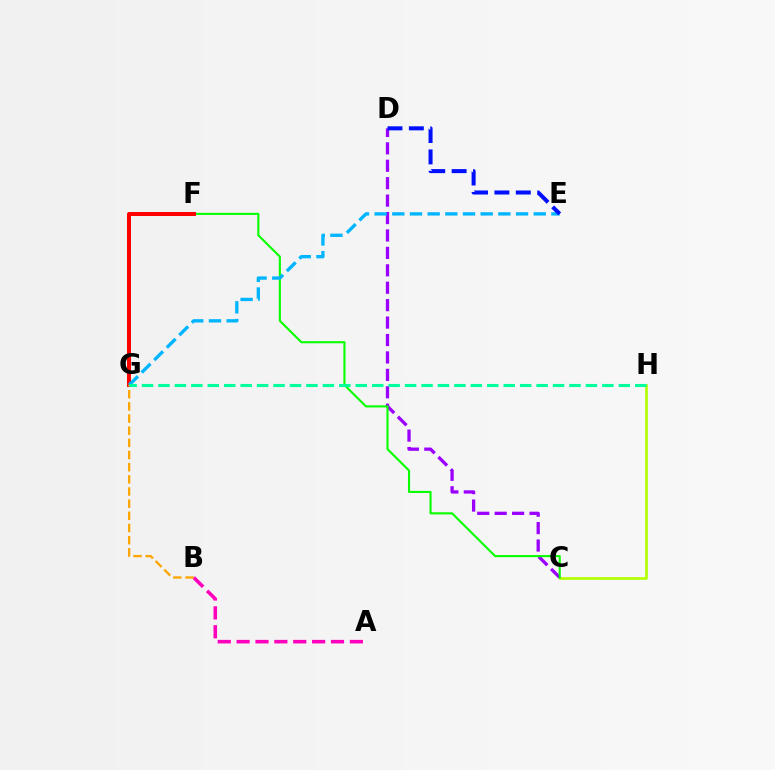{('A', 'B'): [{'color': '#ff00bd', 'line_style': 'dashed', 'thickness': 2.56}], ('C', 'D'): [{'color': '#9b00ff', 'line_style': 'dashed', 'thickness': 2.37}], ('C', 'H'): [{'color': '#b3ff00', 'line_style': 'solid', 'thickness': 1.94}], ('C', 'F'): [{'color': '#08ff00', 'line_style': 'solid', 'thickness': 1.52}], ('F', 'G'): [{'color': '#ff0000', 'line_style': 'solid', 'thickness': 2.86}], ('E', 'G'): [{'color': '#00b5ff', 'line_style': 'dashed', 'thickness': 2.4}], ('D', 'E'): [{'color': '#0010ff', 'line_style': 'dashed', 'thickness': 2.91}], ('B', 'G'): [{'color': '#ffa500', 'line_style': 'dashed', 'thickness': 1.65}], ('G', 'H'): [{'color': '#00ff9d', 'line_style': 'dashed', 'thickness': 2.23}]}